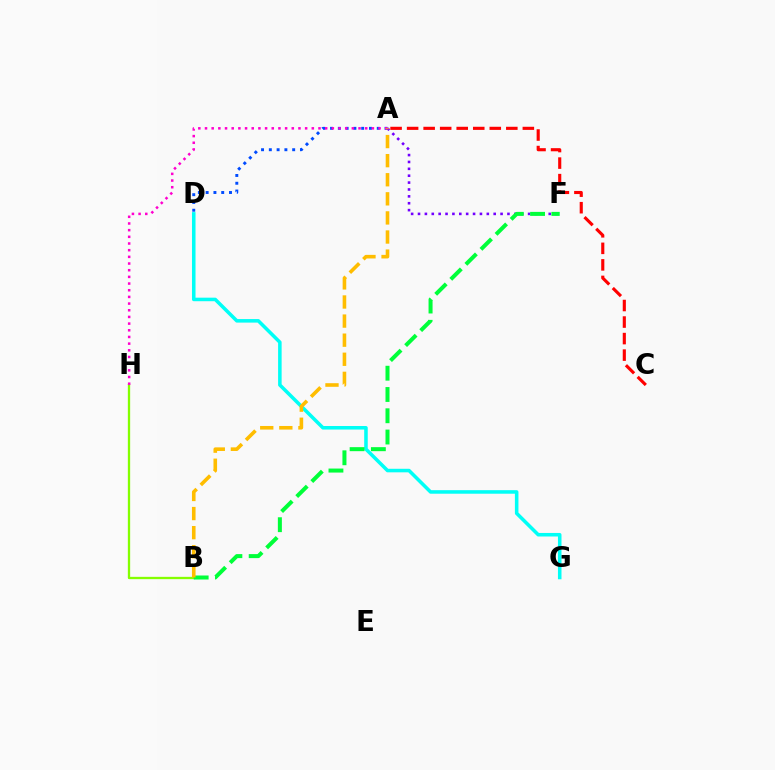{('A', 'D'): [{'color': '#004bff', 'line_style': 'dotted', 'thickness': 2.11}], ('A', 'F'): [{'color': '#7200ff', 'line_style': 'dotted', 'thickness': 1.87}], ('B', 'H'): [{'color': '#84ff00', 'line_style': 'solid', 'thickness': 1.66}], ('D', 'G'): [{'color': '#00fff6', 'line_style': 'solid', 'thickness': 2.55}], ('A', 'C'): [{'color': '#ff0000', 'line_style': 'dashed', 'thickness': 2.25}], ('B', 'F'): [{'color': '#00ff39', 'line_style': 'dashed', 'thickness': 2.89}], ('A', 'H'): [{'color': '#ff00cf', 'line_style': 'dotted', 'thickness': 1.81}], ('A', 'B'): [{'color': '#ffbd00', 'line_style': 'dashed', 'thickness': 2.59}]}